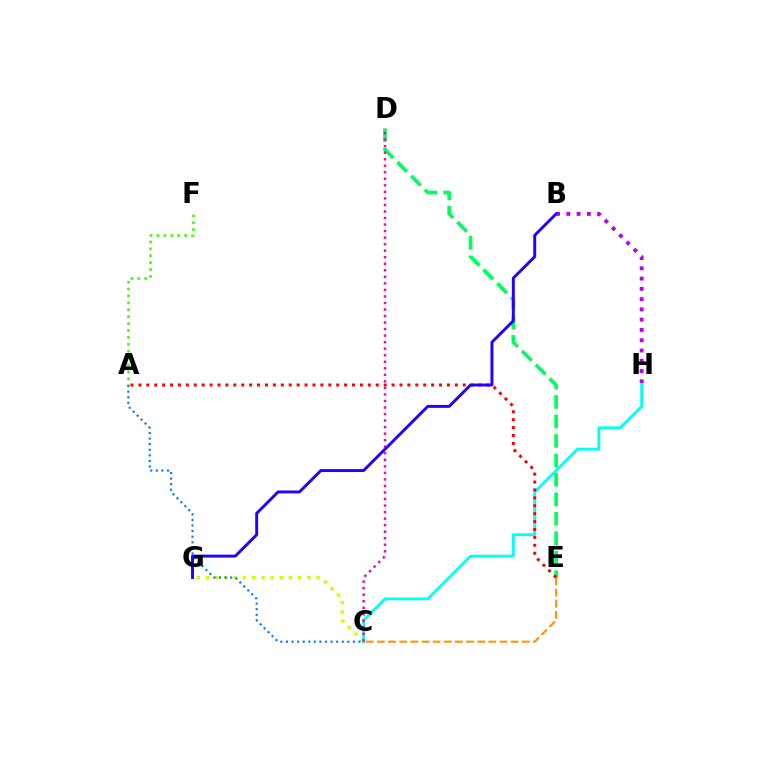{('C', 'G'): [{'color': '#d1ff00', 'line_style': 'dotted', 'thickness': 2.5}], ('C', 'H'): [{'color': '#00fff6', 'line_style': 'solid', 'thickness': 2.03}], ('D', 'E'): [{'color': '#00ff5c', 'line_style': 'dashed', 'thickness': 2.64}], ('A', 'F'): [{'color': '#3dff00', 'line_style': 'dotted', 'thickness': 1.88}], ('A', 'C'): [{'color': '#0074ff', 'line_style': 'dotted', 'thickness': 1.52}], ('A', 'E'): [{'color': '#ff0000', 'line_style': 'dotted', 'thickness': 2.15}], ('B', 'H'): [{'color': '#b900ff', 'line_style': 'dotted', 'thickness': 2.79}], ('C', 'D'): [{'color': '#ff00ac', 'line_style': 'dotted', 'thickness': 1.78}], ('C', 'E'): [{'color': '#ff9400', 'line_style': 'dashed', 'thickness': 1.51}], ('B', 'G'): [{'color': '#2500ff', 'line_style': 'solid', 'thickness': 2.12}]}